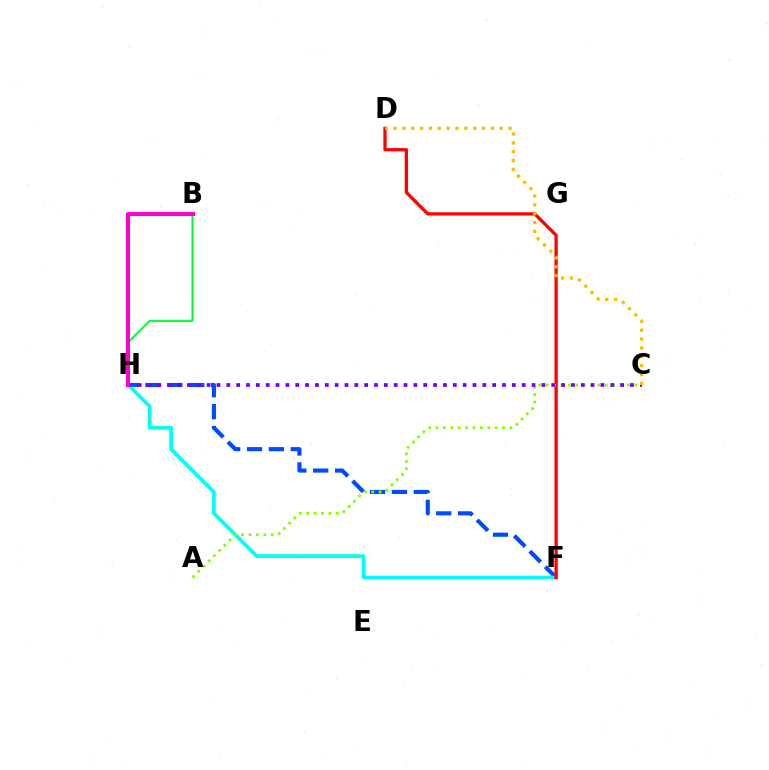{('F', 'H'): [{'color': '#004bff', 'line_style': 'dashed', 'thickness': 2.97}, {'color': '#00fff6', 'line_style': 'solid', 'thickness': 2.68}], ('B', 'H'): [{'color': '#00ff39', 'line_style': 'solid', 'thickness': 1.53}, {'color': '#ff00cf', 'line_style': 'solid', 'thickness': 2.9}], ('D', 'F'): [{'color': '#ff0000', 'line_style': 'solid', 'thickness': 2.37}], ('A', 'C'): [{'color': '#84ff00', 'line_style': 'dotted', 'thickness': 2.01}], ('C', 'H'): [{'color': '#7200ff', 'line_style': 'dotted', 'thickness': 2.68}], ('C', 'D'): [{'color': '#ffbd00', 'line_style': 'dotted', 'thickness': 2.41}]}